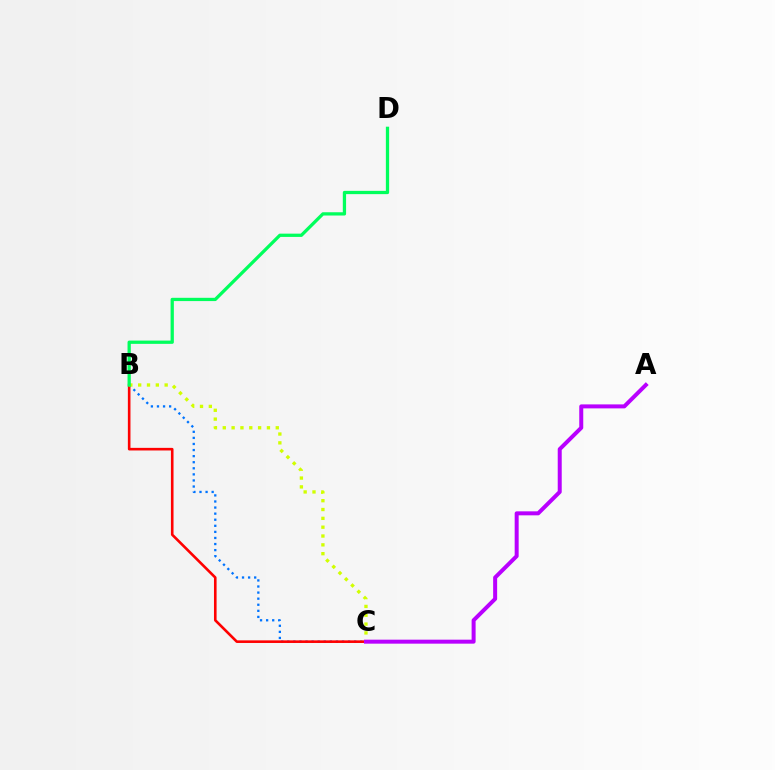{('B', 'C'): [{'color': '#0074ff', 'line_style': 'dotted', 'thickness': 1.65}, {'color': '#ff0000', 'line_style': 'solid', 'thickness': 1.88}, {'color': '#d1ff00', 'line_style': 'dotted', 'thickness': 2.4}], ('A', 'C'): [{'color': '#b900ff', 'line_style': 'solid', 'thickness': 2.87}], ('B', 'D'): [{'color': '#00ff5c', 'line_style': 'solid', 'thickness': 2.35}]}